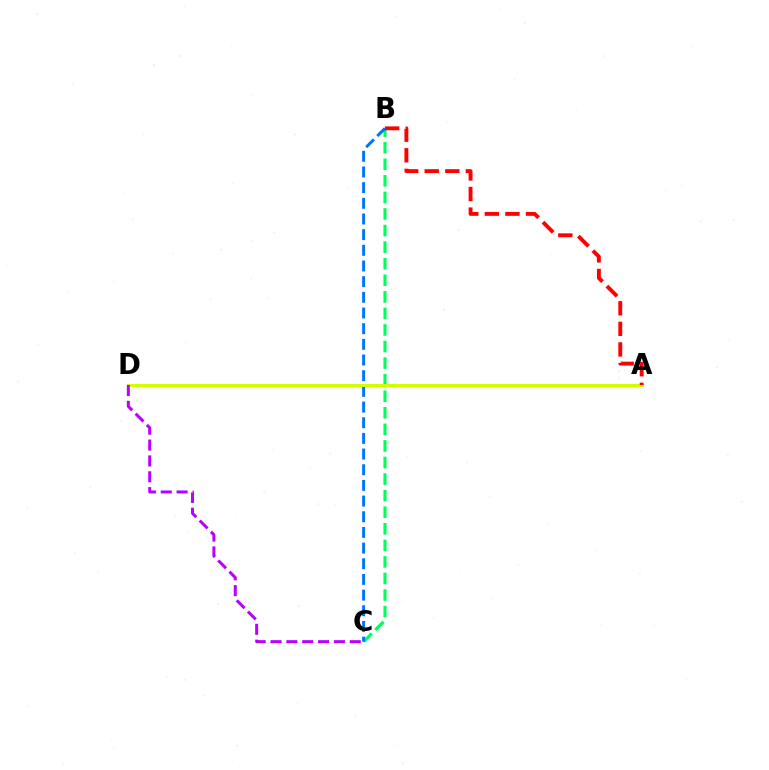{('B', 'C'): [{'color': '#00ff5c', 'line_style': 'dashed', 'thickness': 2.25}, {'color': '#0074ff', 'line_style': 'dashed', 'thickness': 2.13}], ('A', 'D'): [{'color': '#d1ff00', 'line_style': 'solid', 'thickness': 2.18}], ('A', 'B'): [{'color': '#ff0000', 'line_style': 'dashed', 'thickness': 2.8}], ('C', 'D'): [{'color': '#b900ff', 'line_style': 'dashed', 'thickness': 2.15}]}